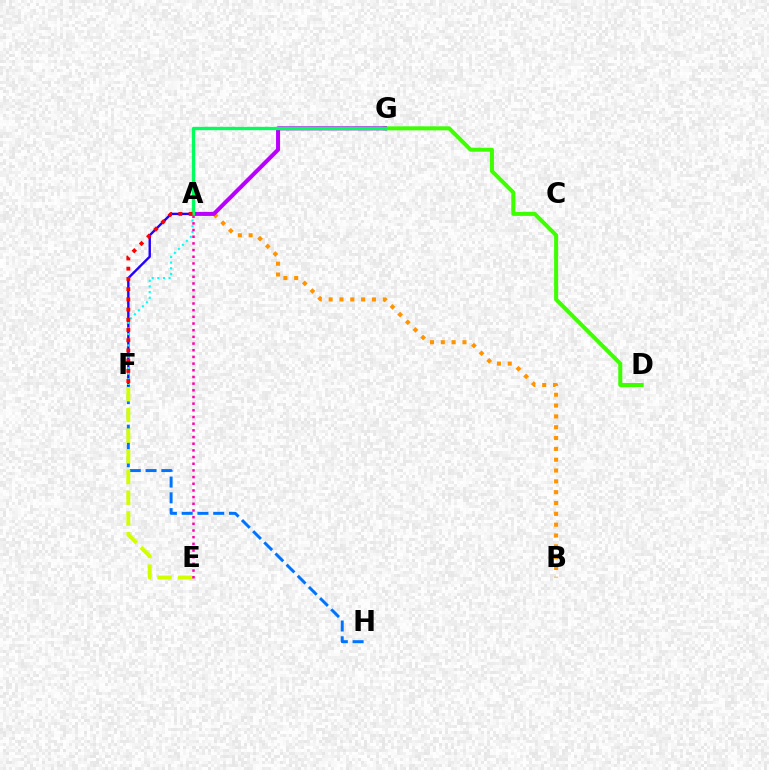{('F', 'H'): [{'color': '#0074ff', 'line_style': 'dashed', 'thickness': 2.14}], ('A', 'F'): [{'color': '#2500ff', 'line_style': 'solid', 'thickness': 1.72}, {'color': '#00fff6', 'line_style': 'dotted', 'thickness': 1.54}, {'color': '#ff0000', 'line_style': 'dotted', 'thickness': 2.78}], ('D', 'G'): [{'color': '#3dff00', 'line_style': 'solid', 'thickness': 2.89}], ('A', 'B'): [{'color': '#ff9400', 'line_style': 'dotted', 'thickness': 2.94}], ('A', 'G'): [{'color': '#b900ff', 'line_style': 'solid', 'thickness': 2.9}, {'color': '#00ff5c', 'line_style': 'solid', 'thickness': 2.4}], ('E', 'F'): [{'color': '#d1ff00', 'line_style': 'dashed', 'thickness': 2.81}], ('A', 'E'): [{'color': '#ff00ac', 'line_style': 'dotted', 'thickness': 1.81}]}